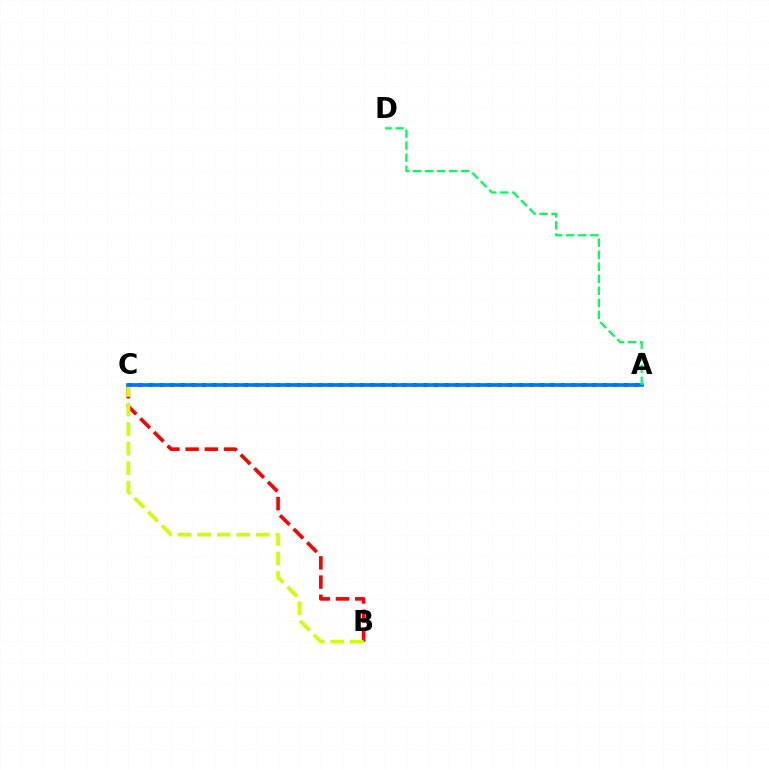{('B', 'C'): [{'color': '#ff0000', 'line_style': 'dashed', 'thickness': 2.61}, {'color': '#d1ff00', 'line_style': 'dashed', 'thickness': 2.66}], ('A', 'C'): [{'color': '#b900ff', 'line_style': 'dotted', 'thickness': 2.87}, {'color': '#0074ff', 'line_style': 'solid', 'thickness': 2.63}], ('A', 'D'): [{'color': '#00ff5c', 'line_style': 'dashed', 'thickness': 1.63}]}